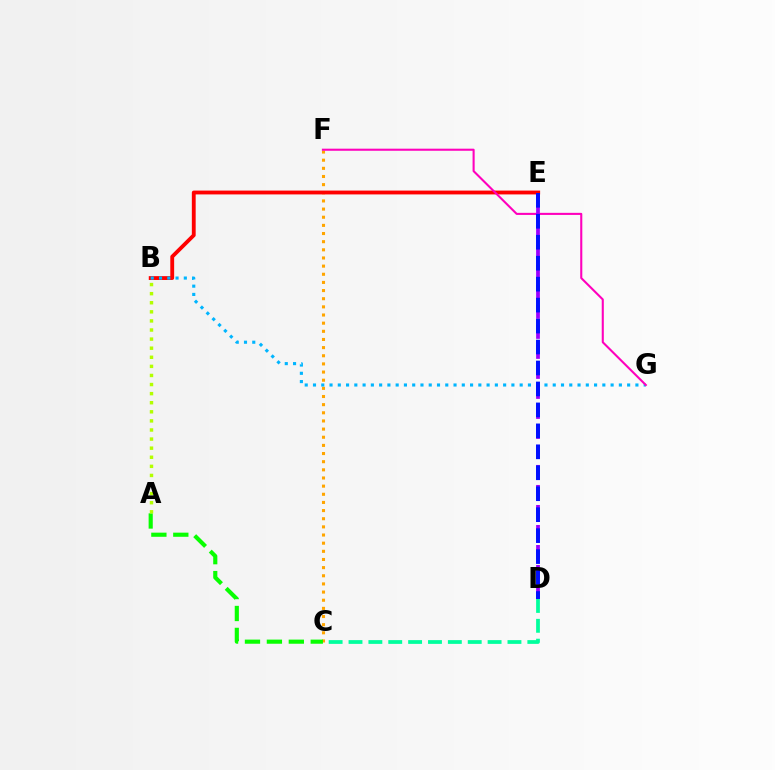{('C', 'F'): [{'color': '#ffa500', 'line_style': 'dotted', 'thickness': 2.21}], ('B', 'E'): [{'color': '#ff0000', 'line_style': 'solid', 'thickness': 2.76}], ('B', 'G'): [{'color': '#00b5ff', 'line_style': 'dotted', 'thickness': 2.25}], ('A', 'C'): [{'color': '#08ff00', 'line_style': 'dashed', 'thickness': 2.98}], ('A', 'B'): [{'color': '#b3ff00', 'line_style': 'dotted', 'thickness': 2.47}], ('F', 'G'): [{'color': '#ff00bd', 'line_style': 'solid', 'thickness': 1.5}], ('D', 'E'): [{'color': '#9b00ff', 'line_style': 'dashed', 'thickness': 2.72}, {'color': '#0010ff', 'line_style': 'dashed', 'thickness': 2.85}], ('C', 'D'): [{'color': '#00ff9d', 'line_style': 'dashed', 'thickness': 2.7}]}